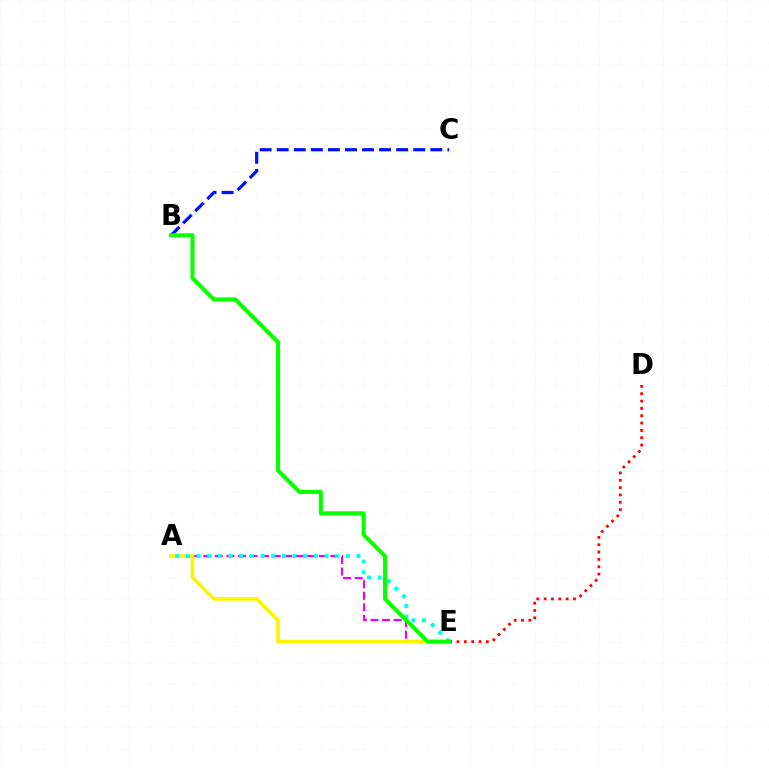{('A', 'E'): [{'color': '#ee00ff', 'line_style': 'dashed', 'thickness': 1.57}, {'color': '#fcf500', 'line_style': 'solid', 'thickness': 2.63}, {'color': '#00fff6', 'line_style': 'dotted', 'thickness': 2.9}], ('B', 'C'): [{'color': '#0010ff', 'line_style': 'dashed', 'thickness': 2.32}], ('D', 'E'): [{'color': '#ff0000', 'line_style': 'dotted', 'thickness': 1.99}], ('B', 'E'): [{'color': '#08ff00', 'line_style': 'solid', 'thickness': 2.93}]}